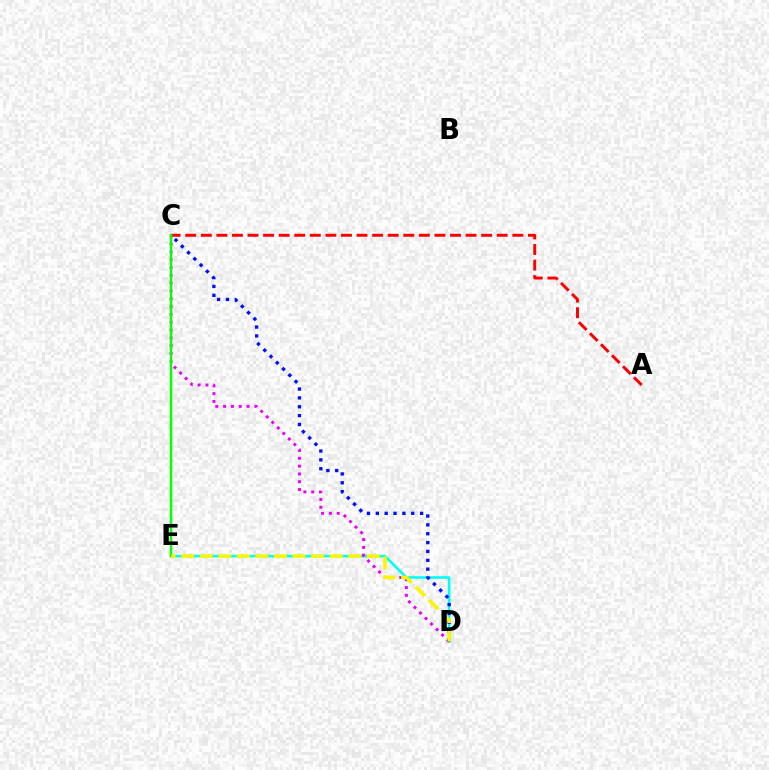{('D', 'E'): [{'color': '#00fff6', 'line_style': 'solid', 'thickness': 1.86}, {'color': '#fcf500', 'line_style': 'dashed', 'thickness': 2.52}], ('A', 'C'): [{'color': '#ff0000', 'line_style': 'dashed', 'thickness': 2.12}], ('C', 'D'): [{'color': '#ee00ff', 'line_style': 'dotted', 'thickness': 2.12}, {'color': '#0010ff', 'line_style': 'dotted', 'thickness': 2.41}], ('C', 'E'): [{'color': '#08ff00', 'line_style': 'solid', 'thickness': 1.77}]}